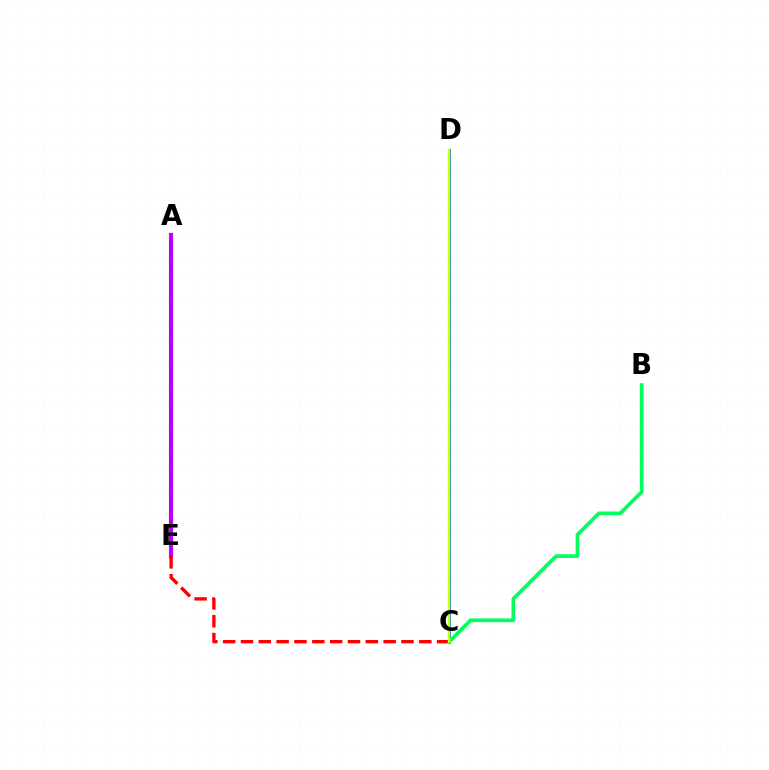{('A', 'E'): [{'color': '#b900ff', 'line_style': 'solid', 'thickness': 2.97}], ('C', 'D'): [{'color': '#0074ff', 'line_style': 'solid', 'thickness': 2.01}, {'color': '#d1ff00', 'line_style': 'solid', 'thickness': 1.7}], ('B', 'C'): [{'color': '#00ff5c', 'line_style': 'solid', 'thickness': 2.67}], ('C', 'E'): [{'color': '#ff0000', 'line_style': 'dashed', 'thickness': 2.42}]}